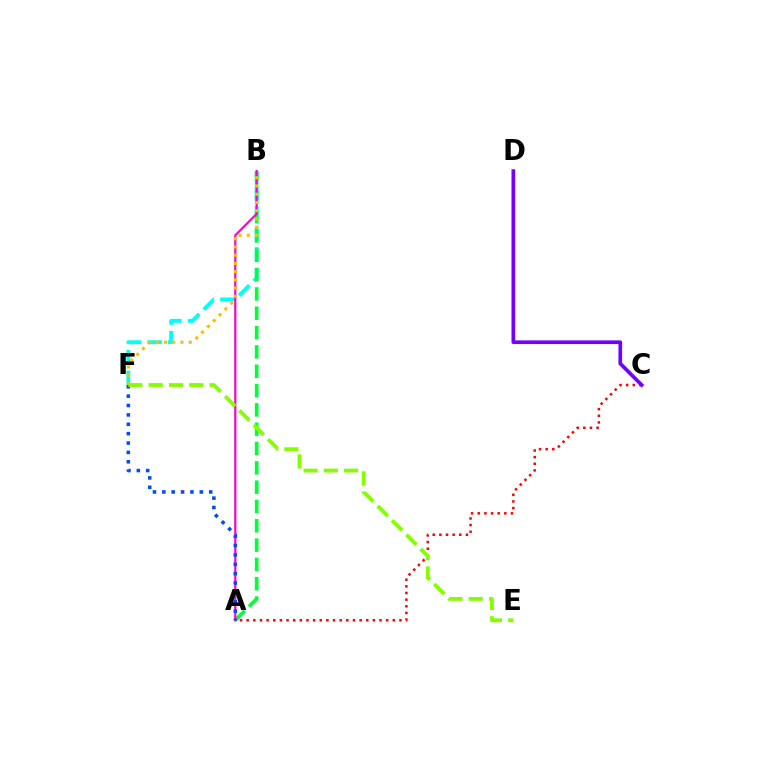{('B', 'F'): [{'color': '#00fff6', 'line_style': 'dashed', 'thickness': 2.8}, {'color': '#ffbd00', 'line_style': 'dotted', 'thickness': 2.24}], ('A', 'B'): [{'color': '#00ff39', 'line_style': 'dashed', 'thickness': 2.62}, {'color': '#ff00cf', 'line_style': 'solid', 'thickness': 1.58}], ('A', 'F'): [{'color': '#004bff', 'line_style': 'dotted', 'thickness': 2.55}], ('A', 'C'): [{'color': '#ff0000', 'line_style': 'dotted', 'thickness': 1.8}], ('E', 'F'): [{'color': '#84ff00', 'line_style': 'dashed', 'thickness': 2.76}], ('C', 'D'): [{'color': '#7200ff', 'line_style': 'solid', 'thickness': 2.65}]}